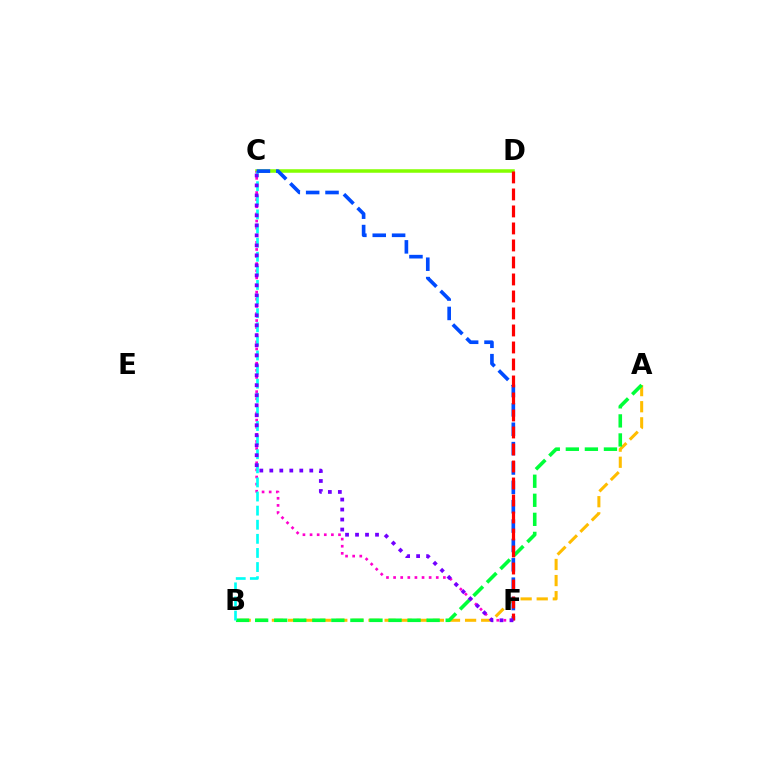{('A', 'B'): [{'color': '#ffbd00', 'line_style': 'dashed', 'thickness': 2.19}, {'color': '#00ff39', 'line_style': 'dashed', 'thickness': 2.59}], ('C', 'D'): [{'color': '#84ff00', 'line_style': 'solid', 'thickness': 2.53}], ('C', 'F'): [{'color': '#ff00cf', 'line_style': 'dotted', 'thickness': 1.93}, {'color': '#004bff', 'line_style': 'dashed', 'thickness': 2.63}, {'color': '#7200ff', 'line_style': 'dotted', 'thickness': 2.71}], ('B', 'C'): [{'color': '#00fff6', 'line_style': 'dashed', 'thickness': 1.92}], ('D', 'F'): [{'color': '#ff0000', 'line_style': 'dashed', 'thickness': 2.31}]}